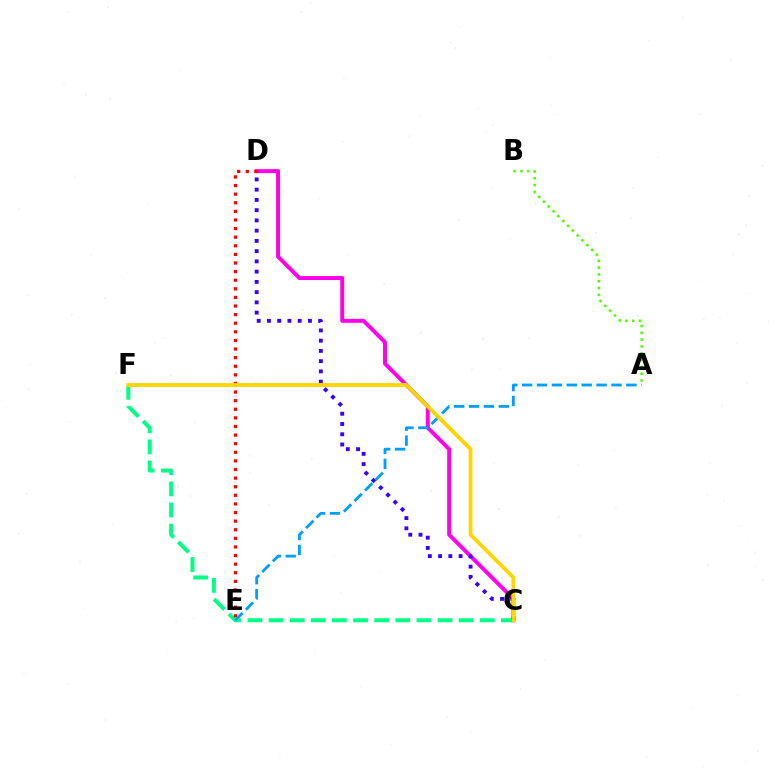{('C', 'F'): [{'color': '#00ff86', 'line_style': 'dashed', 'thickness': 2.87}, {'color': '#ffd500', 'line_style': 'solid', 'thickness': 2.75}], ('C', 'D'): [{'color': '#ff00ed', 'line_style': 'solid', 'thickness': 2.83}, {'color': '#3700ff', 'line_style': 'dotted', 'thickness': 2.78}], ('A', 'B'): [{'color': '#4fff00', 'line_style': 'dotted', 'thickness': 1.85}], ('D', 'E'): [{'color': '#ff0000', 'line_style': 'dotted', 'thickness': 2.34}], ('A', 'E'): [{'color': '#009eff', 'line_style': 'dashed', 'thickness': 2.02}]}